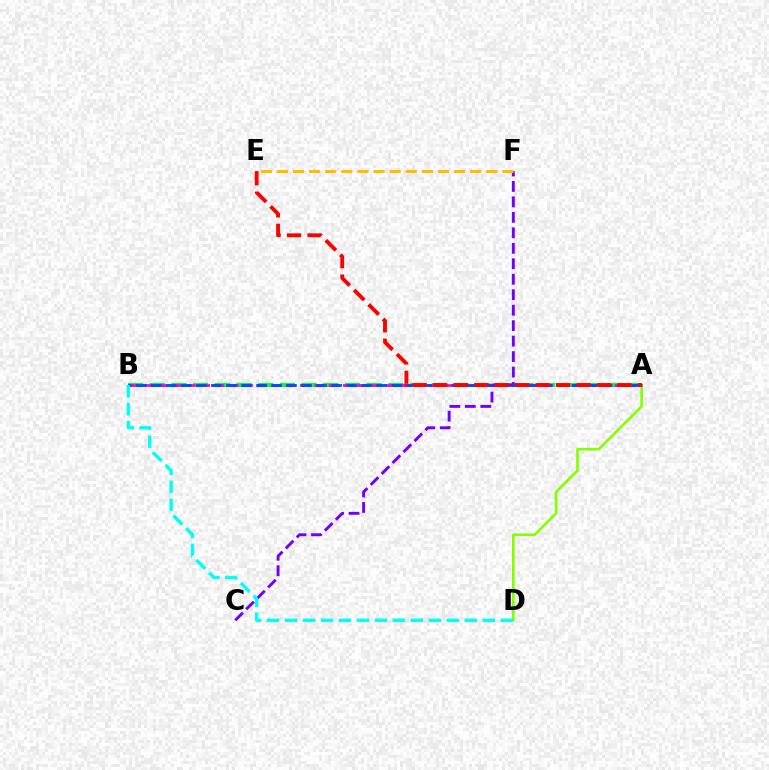{('A', 'D'): [{'color': '#84ff00', 'line_style': 'solid', 'thickness': 1.9}], ('A', 'B'): [{'color': '#00ff39', 'line_style': 'dashed', 'thickness': 2.95}, {'color': '#ff00cf', 'line_style': 'dashed', 'thickness': 1.94}, {'color': '#004bff', 'line_style': 'dashed', 'thickness': 2.04}], ('C', 'F'): [{'color': '#7200ff', 'line_style': 'dashed', 'thickness': 2.1}], ('E', 'F'): [{'color': '#ffbd00', 'line_style': 'dashed', 'thickness': 2.19}], ('A', 'E'): [{'color': '#ff0000', 'line_style': 'dashed', 'thickness': 2.78}], ('B', 'D'): [{'color': '#00fff6', 'line_style': 'dashed', 'thickness': 2.44}]}